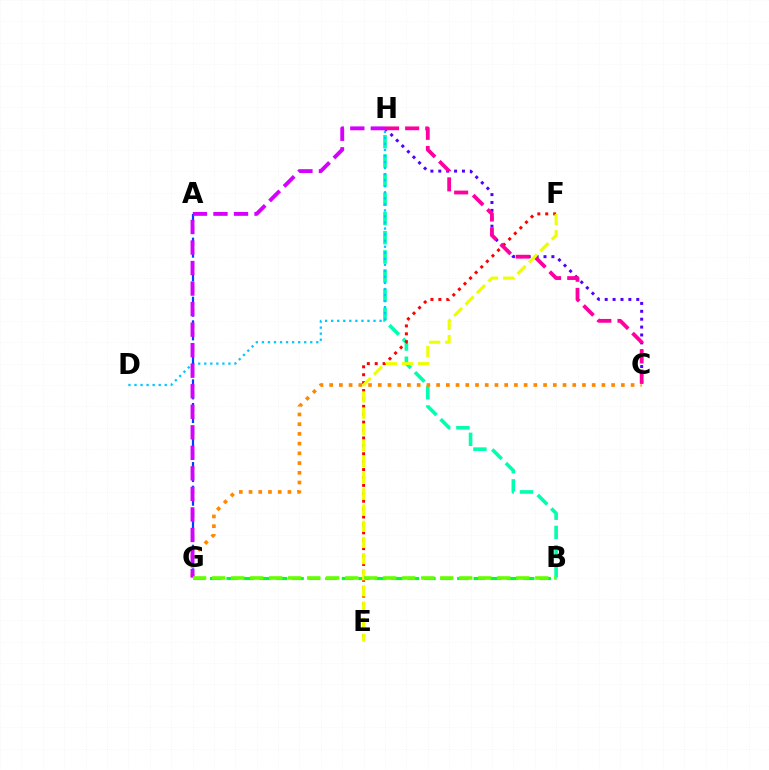{('B', 'H'): [{'color': '#00ffaf', 'line_style': 'dashed', 'thickness': 2.61}], ('D', 'H'): [{'color': '#00c7ff', 'line_style': 'dotted', 'thickness': 1.64}], ('C', 'H'): [{'color': '#4f00ff', 'line_style': 'dotted', 'thickness': 2.14}, {'color': '#ff00a0', 'line_style': 'dashed', 'thickness': 2.73}], ('E', 'F'): [{'color': '#ff0000', 'line_style': 'dotted', 'thickness': 2.15}, {'color': '#eeff00', 'line_style': 'dashed', 'thickness': 2.2}], ('C', 'G'): [{'color': '#ff8800', 'line_style': 'dotted', 'thickness': 2.64}], ('B', 'G'): [{'color': '#00ff27', 'line_style': 'dashed', 'thickness': 2.24}, {'color': '#66ff00', 'line_style': 'dashed', 'thickness': 2.58}], ('A', 'G'): [{'color': '#003fff', 'line_style': 'dashed', 'thickness': 1.6}], ('G', 'H'): [{'color': '#d600ff', 'line_style': 'dashed', 'thickness': 2.79}]}